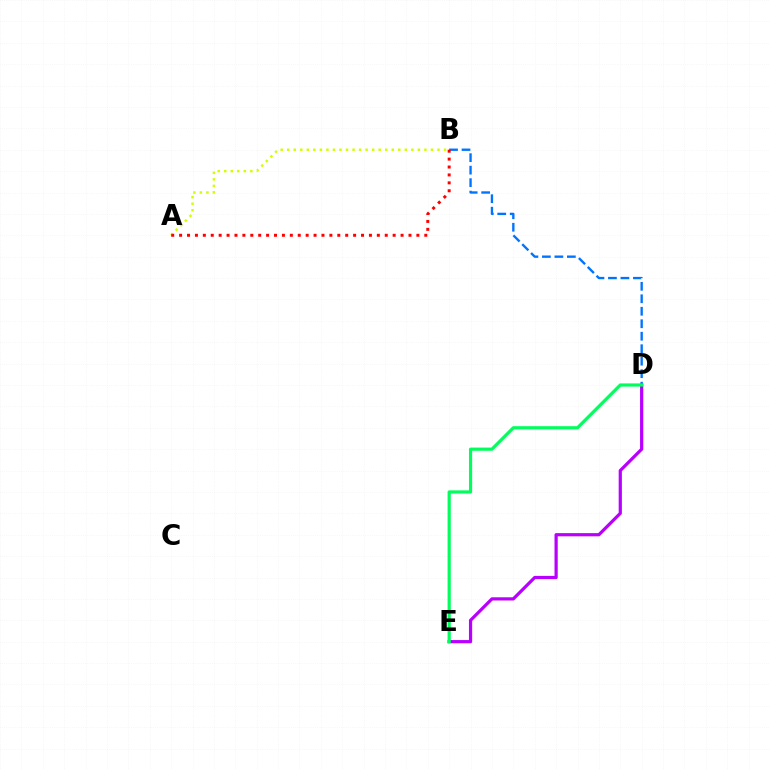{('D', 'E'): [{'color': '#b900ff', 'line_style': 'solid', 'thickness': 2.31}, {'color': '#00ff5c', 'line_style': 'solid', 'thickness': 2.28}], ('A', 'B'): [{'color': '#d1ff00', 'line_style': 'dotted', 'thickness': 1.77}, {'color': '#ff0000', 'line_style': 'dotted', 'thickness': 2.15}], ('B', 'D'): [{'color': '#0074ff', 'line_style': 'dashed', 'thickness': 1.7}]}